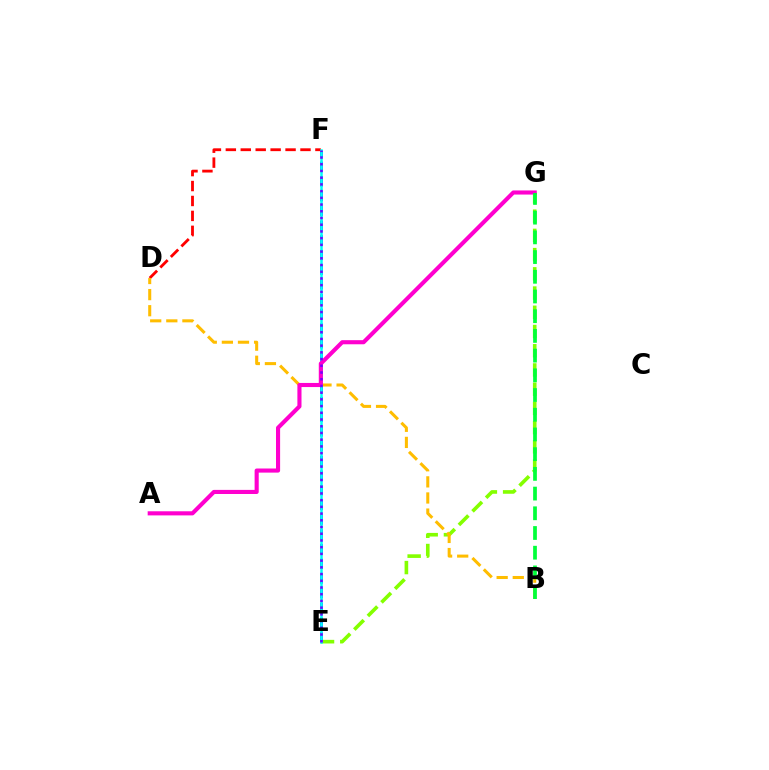{('D', 'F'): [{'color': '#ff0000', 'line_style': 'dashed', 'thickness': 2.03}], ('E', 'G'): [{'color': '#84ff00', 'line_style': 'dashed', 'thickness': 2.61}], ('E', 'F'): [{'color': '#004bff', 'line_style': 'dashed', 'thickness': 2.0}, {'color': '#00fff6', 'line_style': 'solid', 'thickness': 1.8}, {'color': '#7200ff', 'line_style': 'dotted', 'thickness': 1.83}], ('B', 'D'): [{'color': '#ffbd00', 'line_style': 'dashed', 'thickness': 2.19}], ('A', 'G'): [{'color': '#ff00cf', 'line_style': 'solid', 'thickness': 2.96}], ('B', 'G'): [{'color': '#00ff39', 'line_style': 'dashed', 'thickness': 2.68}]}